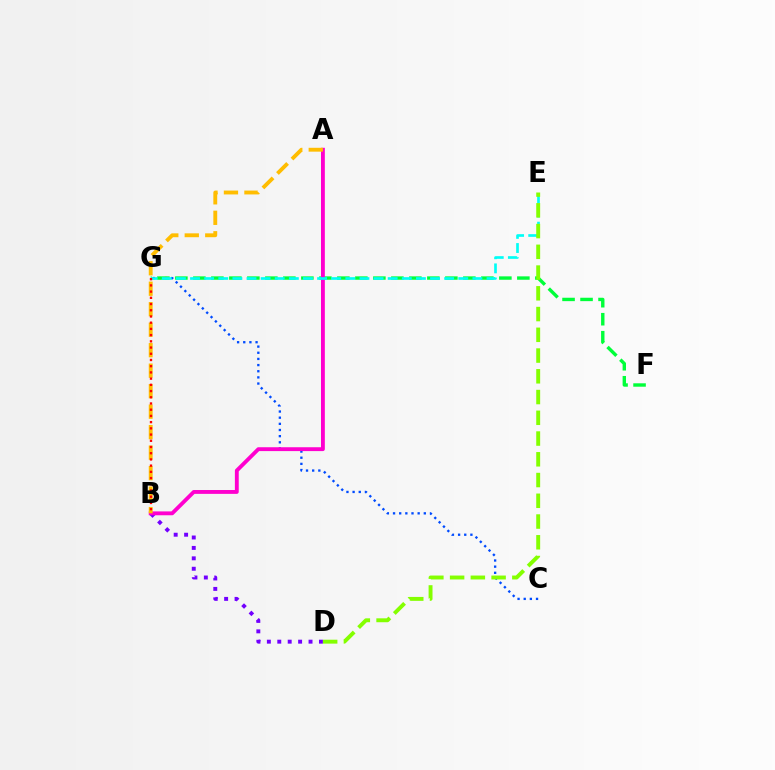{('C', 'G'): [{'color': '#004bff', 'line_style': 'dotted', 'thickness': 1.67}], ('B', 'D'): [{'color': '#7200ff', 'line_style': 'dotted', 'thickness': 2.83}], ('F', 'G'): [{'color': '#00ff39', 'line_style': 'dashed', 'thickness': 2.45}], ('A', 'B'): [{'color': '#ff00cf', 'line_style': 'solid', 'thickness': 2.78}, {'color': '#ffbd00', 'line_style': 'dashed', 'thickness': 2.78}], ('E', 'G'): [{'color': '#00fff6', 'line_style': 'dashed', 'thickness': 1.92}], ('D', 'E'): [{'color': '#84ff00', 'line_style': 'dashed', 'thickness': 2.82}], ('B', 'G'): [{'color': '#ff0000', 'line_style': 'dotted', 'thickness': 1.69}]}